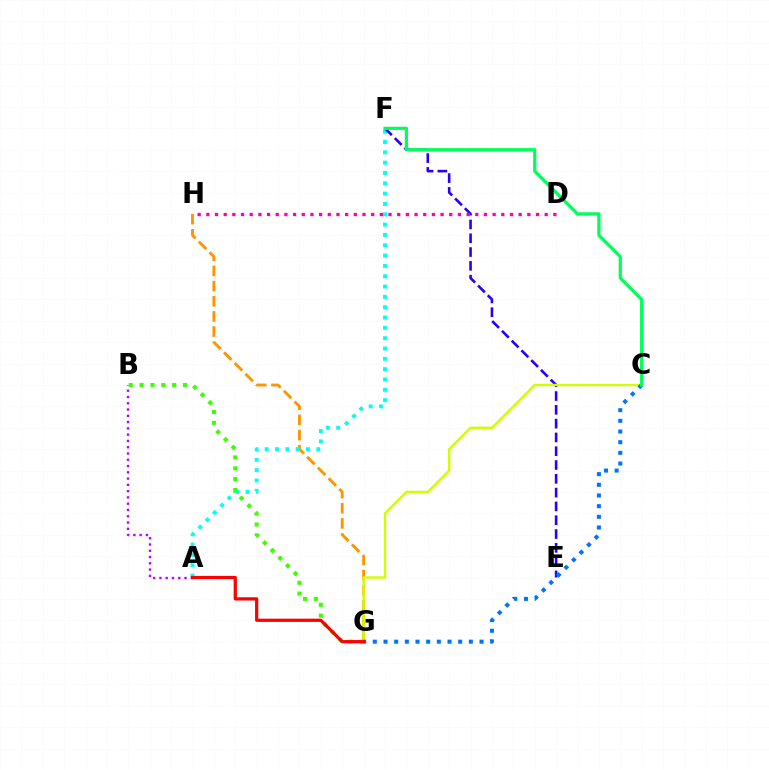{('G', 'H'): [{'color': '#ff9400', 'line_style': 'dashed', 'thickness': 2.06}], ('A', 'B'): [{'color': '#b900ff', 'line_style': 'dotted', 'thickness': 1.71}], ('A', 'F'): [{'color': '#00fff6', 'line_style': 'dotted', 'thickness': 2.8}], ('E', 'F'): [{'color': '#2500ff', 'line_style': 'dashed', 'thickness': 1.87}], ('D', 'H'): [{'color': '#ff00ac', 'line_style': 'dotted', 'thickness': 2.36}], ('C', 'G'): [{'color': '#d1ff00', 'line_style': 'solid', 'thickness': 1.74}, {'color': '#0074ff', 'line_style': 'dotted', 'thickness': 2.9}], ('B', 'G'): [{'color': '#3dff00', 'line_style': 'dotted', 'thickness': 2.95}], ('C', 'F'): [{'color': '#00ff5c', 'line_style': 'solid', 'thickness': 2.32}], ('A', 'G'): [{'color': '#ff0000', 'line_style': 'solid', 'thickness': 2.32}]}